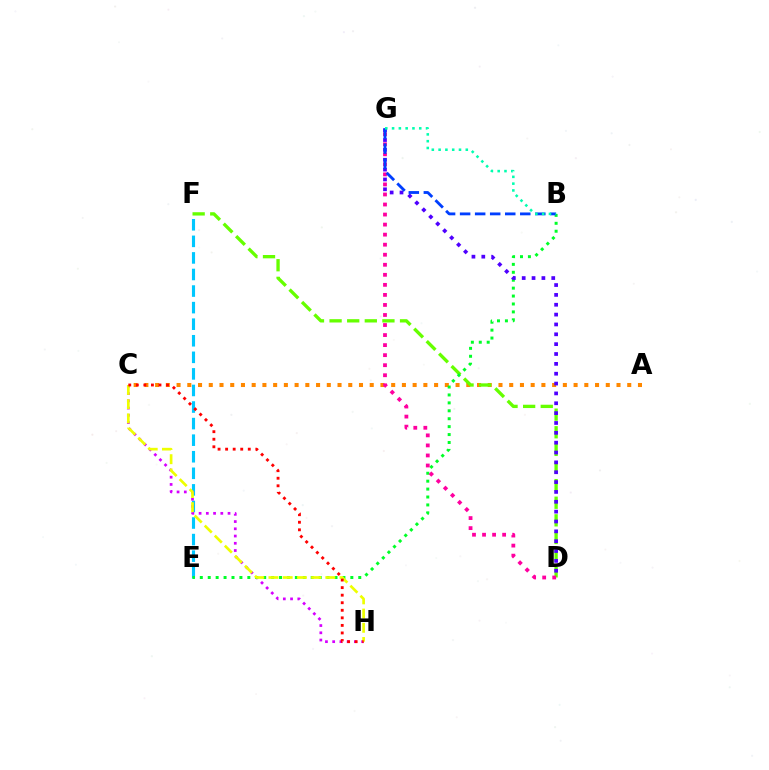{('E', 'F'): [{'color': '#00c7ff', 'line_style': 'dashed', 'thickness': 2.25}], ('A', 'C'): [{'color': '#ff8800', 'line_style': 'dotted', 'thickness': 2.92}], ('D', 'F'): [{'color': '#66ff00', 'line_style': 'dashed', 'thickness': 2.39}], ('C', 'H'): [{'color': '#d600ff', 'line_style': 'dotted', 'thickness': 1.97}, {'color': '#eeff00', 'line_style': 'dashed', 'thickness': 1.93}, {'color': '#ff0000', 'line_style': 'dotted', 'thickness': 2.05}], ('B', 'E'): [{'color': '#00ff27', 'line_style': 'dotted', 'thickness': 2.15}], ('D', 'G'): [{'color': '#4f00ff', 'line_style': 'dotted', 'thickness': 2.68}, {'color': '#ff00a0', 'line_style': 'dotted', 'thickness': 2.73}], ('B', 'G'): [{'color': '#003fff', 'line_style': 'dashed', 'thickness': 2.04}, {'color': '#00ffaf', 'line_style': 'dotted', 'thickness': 1.85}]}